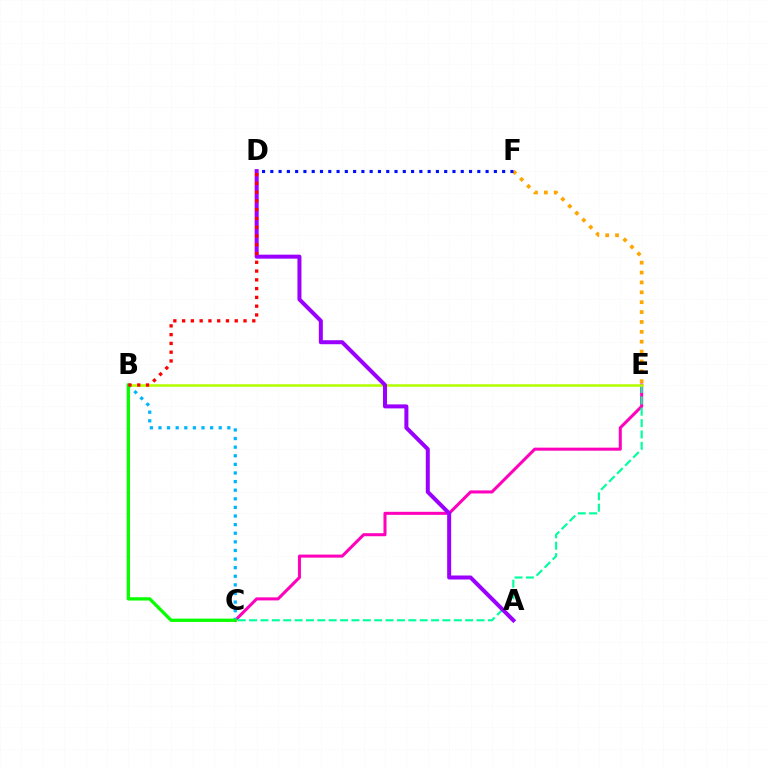{('E', 'F'): [{'color': '#ffa500', 'line_style': 'dotted', 'thickness': 2.68}], ('C', 'E'): [{'color': '#ff00bd', 'line_style': 'solid', 'thickness': 2.19}, {'color': '#00ff9d', 'line_style': 'dashed', 'thickness': 1.54}], ('B', 'C'): [{'color': '#00b5ff', 'line_style': 'dotted', 'thickness': 2.34}, {'color': '#08ff00', 'line_style': 'solid', 'thickness': 2.37}], ('B', 'E'): [{'color': '#b3ff00', 'line_style': 'solid', 'thickness': 1.84}], ('A', 'D'): [{'color': '#9b00ff', 'line_style': 'solid', 'thickness': 2.88}], ('D', 'F'): [{'color': '#0010ff', 'line_style': 'dotted', 'thickness': 2.25}], ('B', 'D'): [{'color': '#ff0000', 'line_style': 'dotted', 'thickness': 2.38}]}